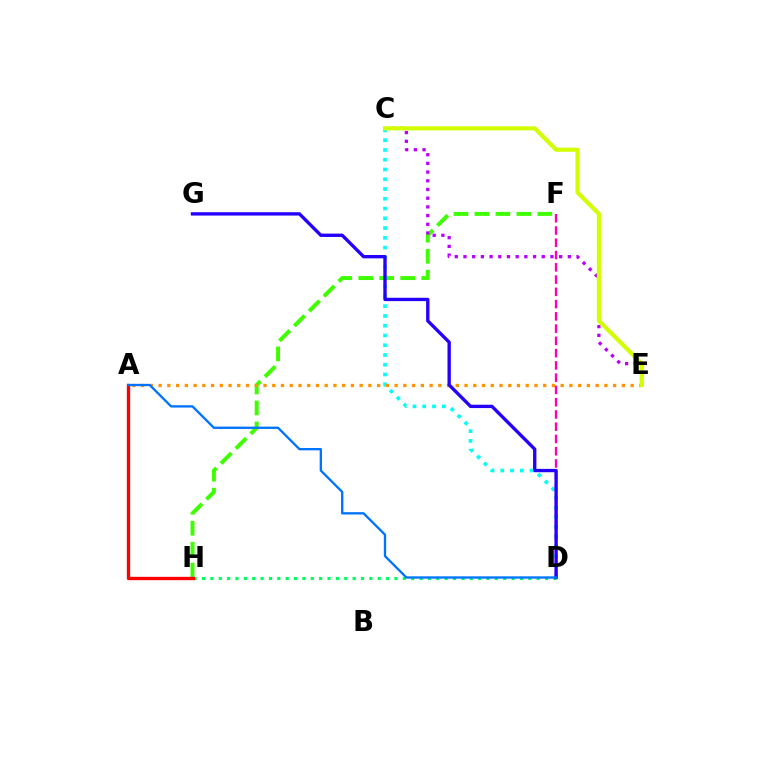{('F', 'H'): [{'color': '#3dff00', 'line_style': 'dashed', 'thickness': 2.85}], ('D', 'H'): [{'color': '#00ff5c', 'line_style': 'dotted', 'thickness': 2.27}], ('C', 'D'): [{'color': '#00fff6', 'line_style': 'dotted', 'thickness': 2.65}], ('C', 'E'): [{'color': '#b900ff', 'line_style': 'dotted', 'thickness': 2.36}, {'color': '#d1ff00', 'line_style': 'solid', 'thickness': 2.97}], ('A', 'E'): [{'color': '#ff9400', 'line_style': 'dotted', 'thickness': 2.37}], ('D', 'F'): [{'color': '#ff00ac', 'line_style': 'dashed', 'thickness': 1.67}], ('A', 'H'): [{'color': '#ff0000', 'line_style': 'solid', 'thickness': 2.41}], ('D', 'G'): [{'color': '#2500ff', 'line_style': 'solid', 'thickness': 2.41}], ('A', 'D'): [{'color': '#0074ff', 'line_style': 'solid', 'thickness': 1.68}]}